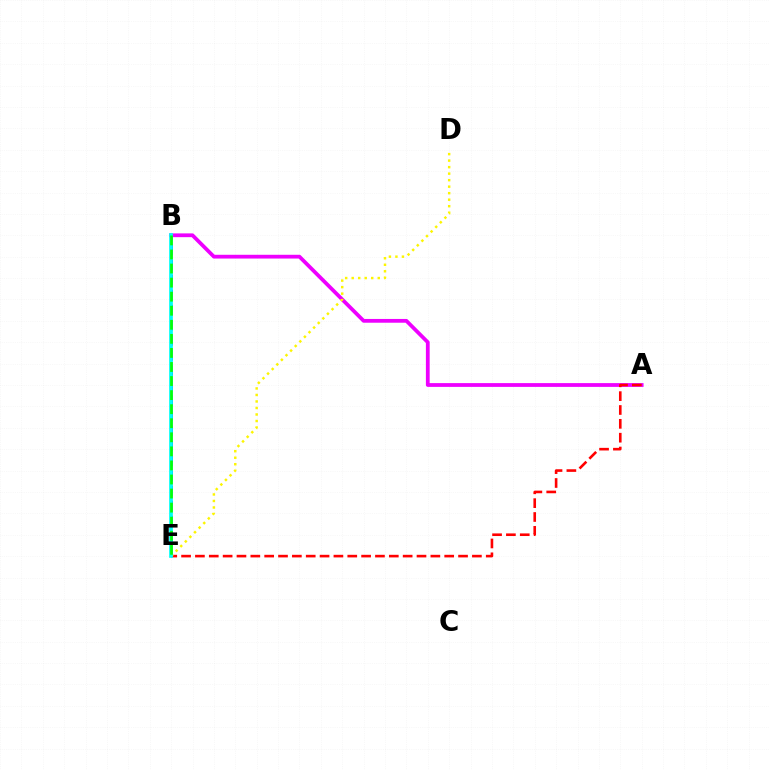{('B', 'E'): [{'color': '#0010ff', 'line_style': 'dashed', 'thickness': 2.05}, {'color': '#00fff6', 'line_style': 'solid', 'thickness': 2.67}, {'color': '#08ff00', 'line_style': 'dashed', 'thickness': 1.91}], ('A', 'B'): [{'color': '#ee00ff', 'line_style': 'solid', 'thickness': 2.72}], ('A', 'E'): [{'color': '#ff0000', 'line_style': 'dashed', 'thickness': 1.88}], ('D', 'E'): [{'color': '#fcf500', 'line_style': 'dotted', 'thickness': 1.77}]}